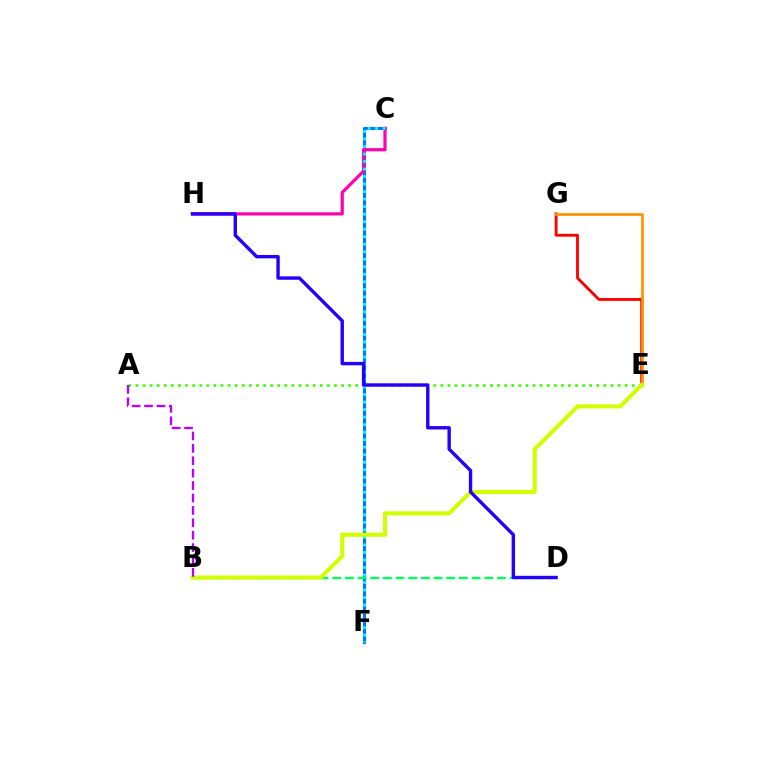{('A', 'E'): [{'color': '#3dff00', 'line_style': 'dotted', 'thickness': 1.93}], ('C', 'F'): [{'color': '#0074ff', 'line_style': 'solid', 'thickness': 2.24}, {'color': '#00fff6', 'line_style': 'dotted', 'thickness': 2.04}], ('C', 'H'): [{'color': '#ff00ac', 'line_style': 'solid', 'thickness': 2.3}], ('B', 'D'): [{'color': '#00ff5c', 'line_style': 'dashed', 'thickness': 1.72}], ('E', 'G'): [{'color': '#ff0000', 'line_style': 'solid', 'thickness': 2.05}, {'color': '#ff9400', 'line_style': 'solid', 'thickness': 1.97}], ('B', 'E'): [{'color': '#d1ff00', 'line_style': 'solid', 'thickness': 2.95}], ('D', 'H'): [{'color': '#2500ff', 'line_style': 'solid', 'thickness': 2.44}], ('A', 'B'): [{'color': '#b900ff', 'line_style': 'dashed', 'thickness': 1.68}]}